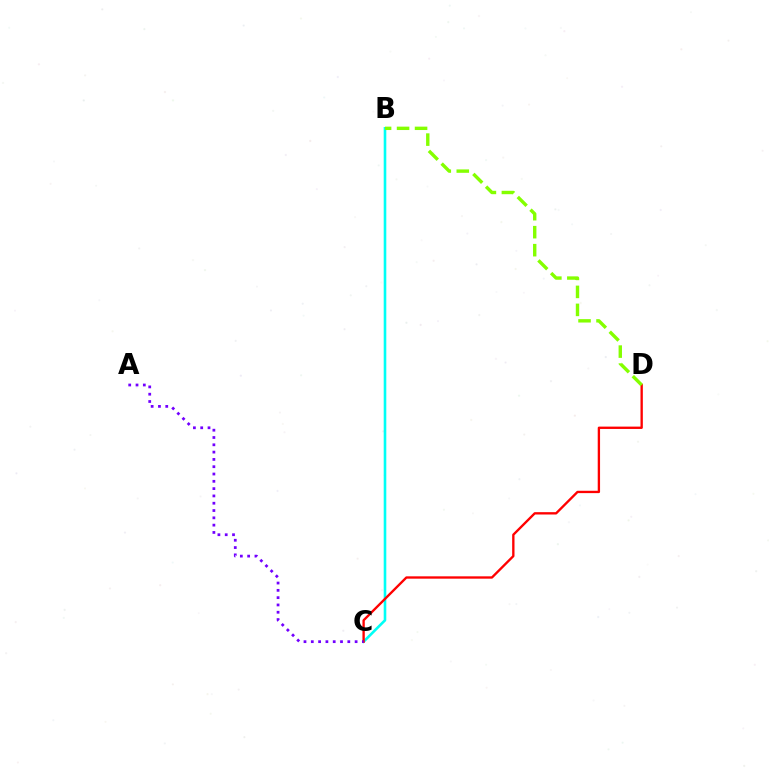{('B', 'C'): [{'color': '#00fff6', 'line_style': 'solid', 'thickness': 1.88}], ('C', 'D'): [{'color': '#ff0000', 'line_style': 'solid', 'thickness': 1.69}], ('B', 'D'): [{'color': '#84ff00', 'line_style': 'dashed', 'thickness': 2.44}], ('A', 'C'): [{'color': '#7200ff', 'line_style': 'dotted', 'thickness': 1.98}]}